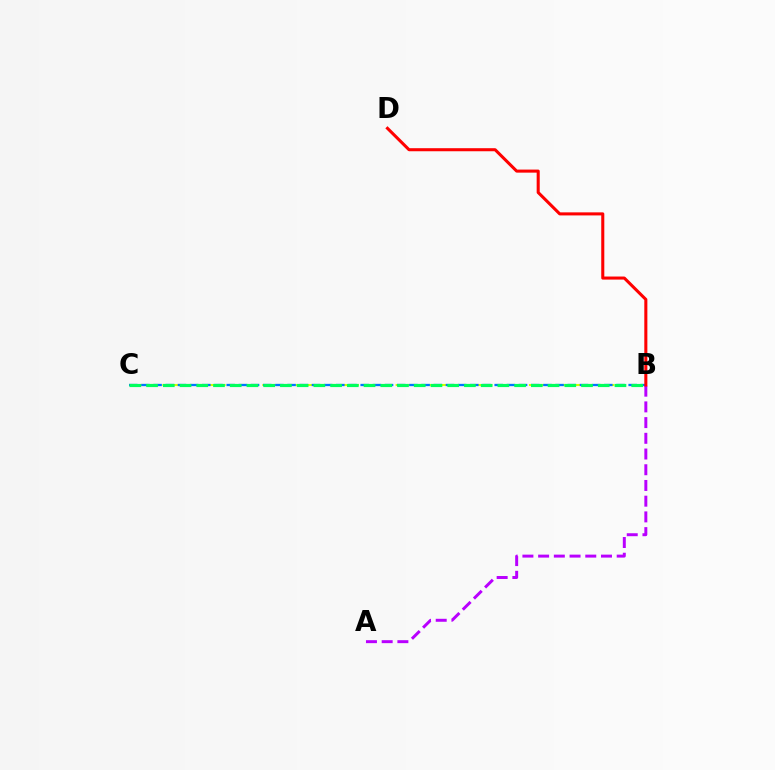{('B', 'C'): [{'color': '#d1ff00', 'line_style': 'dashed', 'thickness': 1.51}, {'color': '#0074ff', 'line_style': 'dashed', 'thickness': 1.65}, {'color': '#00ff5c', 'line_style': 'dashed', 'thickness': 2.27}], ('A', 'B'): [{'color': '#b900ff', 'line_style': 'dashed', 'thickness': 2.13}], ('B', 'D'): [{'color': '#ff0000', 'line_style': 'solid', 'thickness': 2.2}]}